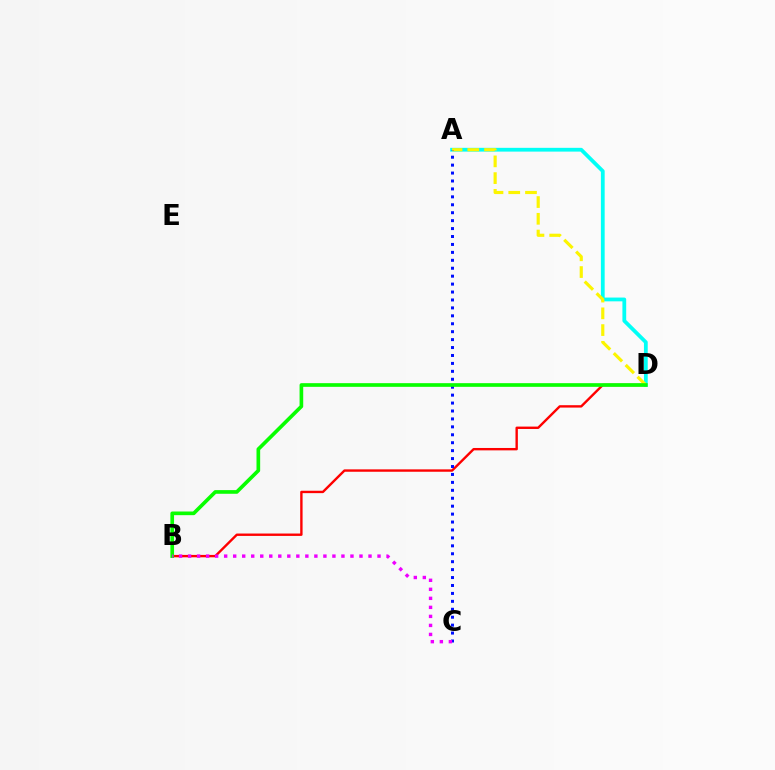{('B', 'D'): [{'color': '#ff0000', 'line_style': 'solid', 'thickness': 1.72}, {'color': '#08ff00', 'line_style': 'solid', 'thickness': 2.64}], ('A', 'D'): [{'color': '#00fff6', 'line_style': 'solid', 'thickness': 2.72}, {'color': '#fcf500', 'line_style': 'dashed', 'thickness': 2.28}], ('A', 'C'): [{'color': '#0010ff', 'line_style': 'dotted', 'thickness': 2.15}], ('B', 'C'): [{'color': '#ee00ff', 'line_style': 'dotted', 'thickness': 2.45}]}